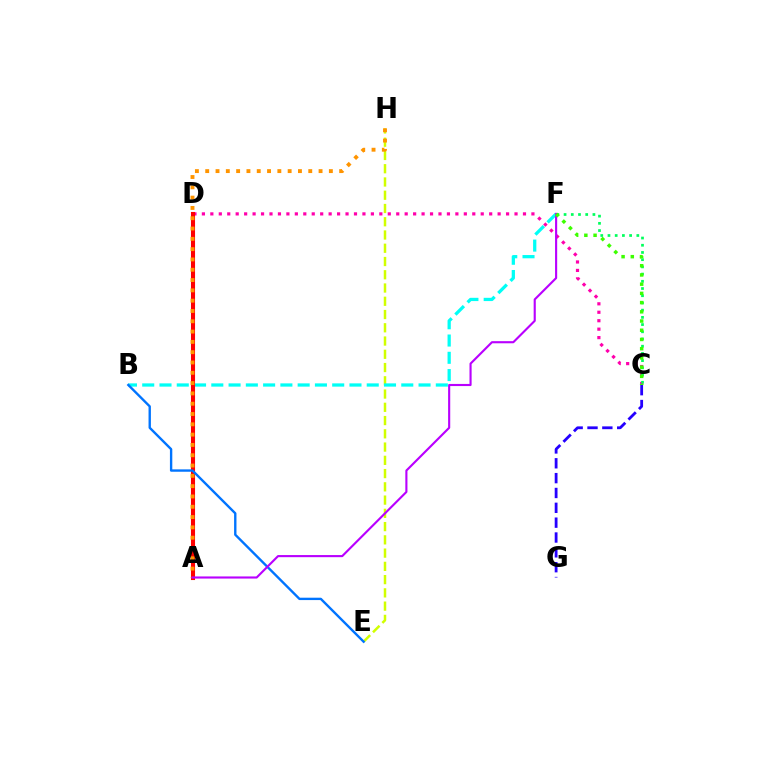{('E', 'H'): [{'color': '#d1ff00', 'line_style': 'dashed', 'thickness': 1.8}], ('C', 'D'): [{'color': '#ff00ac', 'line_style': 'dotted', 'thickness': 2.3}], ('C', 'G'): [{'color': '#2500ff', 'line_style': 'dashed', 'thickness': 2.02}], ('B', 'F'): [{'color': '#00fff6', 'line_style': 'dashed', 'thickness': 2.35}], ('A', 'D'): [{'color': '#ff0000', 'line_style': 'solid', 'thickness': 2.94}], ('A', 'H'): [{'color': '#ff9400', 'line_style': 'dotted', 'thickness': 2.8}], ('B', 'E'): [{'color': '#0074ff', 'line_style': 'solid', 'thickness': 1.71}], ('C', 'F'): [{'color': '#00ff5c', 'line_style': 'dotted', 'thickness': 1.96}, {'color': '#3dff00', 'line_style': 'dotted', 'thickness': 2.5}], ('A', 'F'): [{'color': '#b900ff', 'line_style': 'solid', 'thickness': 1.53}]}